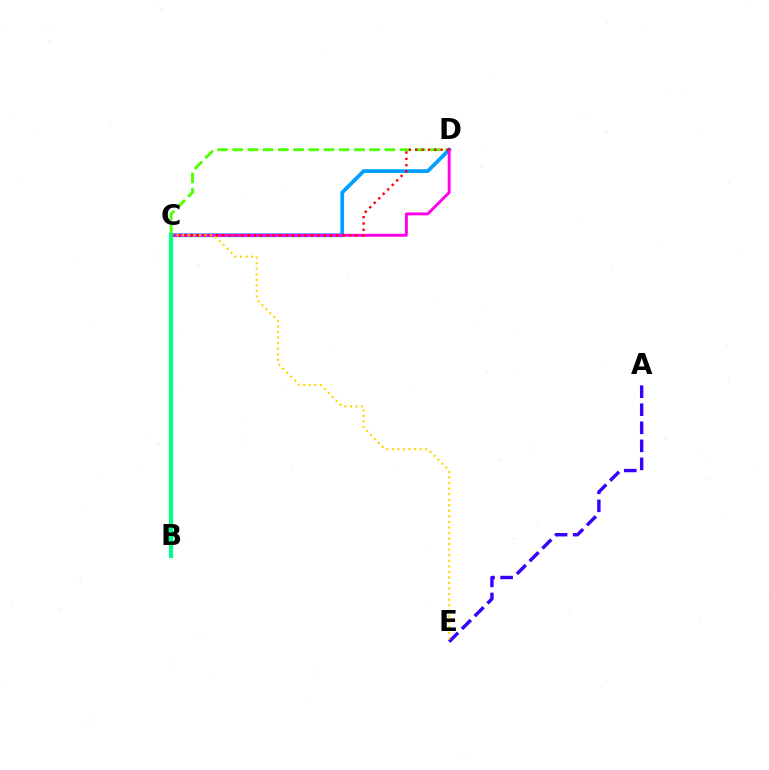{('C', 'D'): [{'color': '#4fff00', 'line_style': 'dashed', 'thickness': 2.07}, {'color': '#009eff', 'line_style': 'solid', 'thickness': 2.69}, {'color': '#ff00ed', 'line_style': 'solid', 'thickness': 2.09}, {'color': '#ff0000', 'line_style': 'dotted', 'thickness': 1.72}], ('A', 'E'): [{'color': '#3700ff', 'line_style': 'dashed', 'thickness': 2.45}], ('C', 'E'): [{'color': '#ffd500', 'line_style': 'dotted', 'thickness': 1.51}], ('B', 'C'): [{'color': '#00ff86', 'line_style': 'solid', 'thickness': 2.95}]}